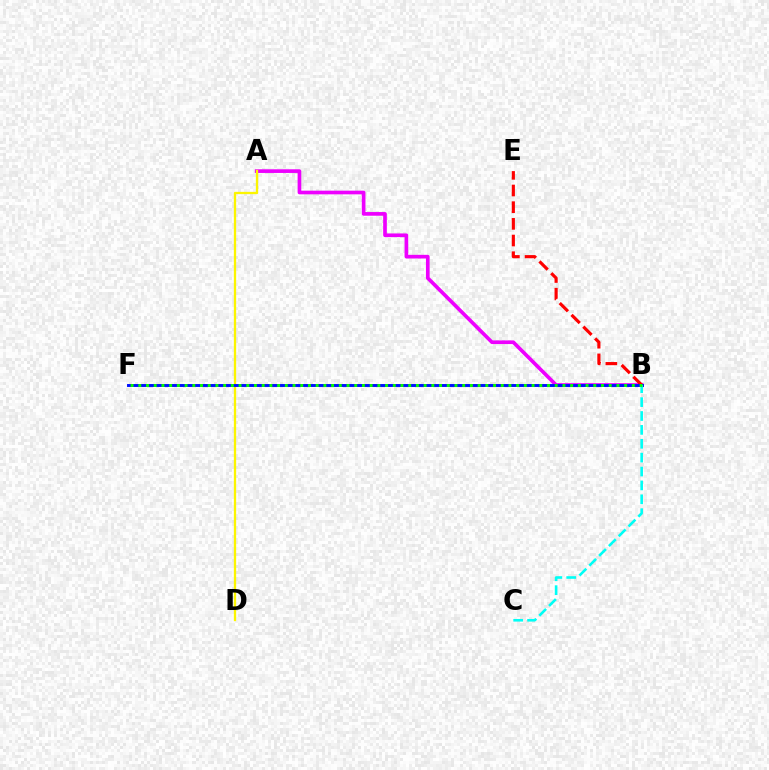{('A', 'B'): [{'color': '#ee00ff', 'line_style': 'solid', 'thickness': 2.64}], ('B', 'E'): [{'color': '#ff0000', 'line_style': 'dashed', 'thickness': 2.27}], ('A', 'D'): [{'color': '#fcf500', 'line_style': 'solid', 'thickness': 1.65}], ('B', 'F'): [{'color': '#0010ff', 'line_style': 'solid', 'thickness': 2.11}, {'color': '#08ff00', 'line_style': 'dotted', 'thickness': 2.1}], ('B', 'C'): [{'color': '#00fff6', 'line_style': 'dashed', 'thickness': 1.89}]}